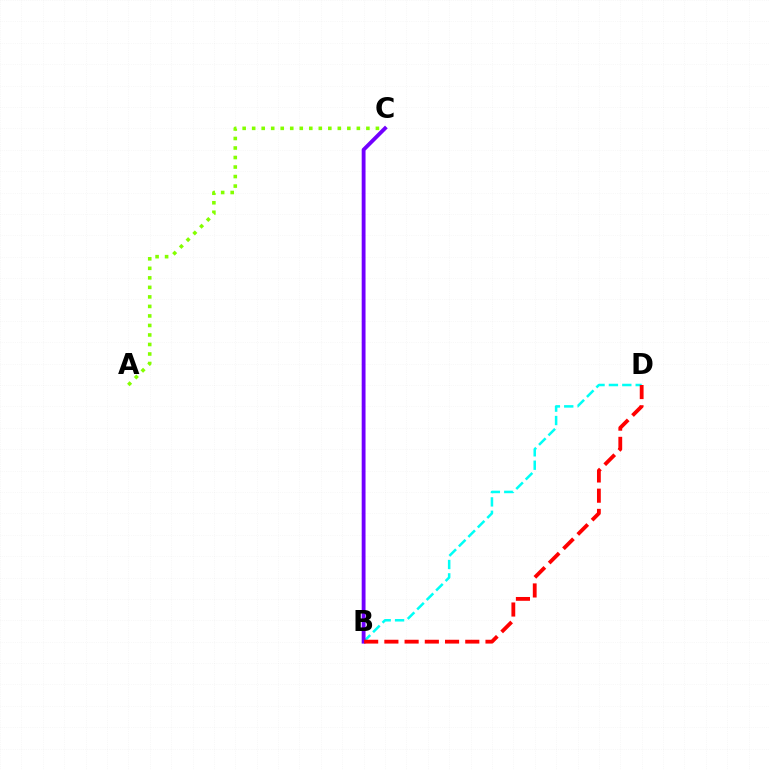{('B', 'D'): [{'color': '#00fff6', 'line_style': 'dashed', 'thickness': 1.82}, {'color': '#ff0000', 'line_style': 'dashed', 'thickness': 2.75}], ('B', 'C'): [{'color': '#7200ff', 'line_style': 'solid', 'thickness': 2.77}], ('A', 'C'): [{'color': '#84ff00', 'line_style': 'dotted', 'thickness': 2.59}]}